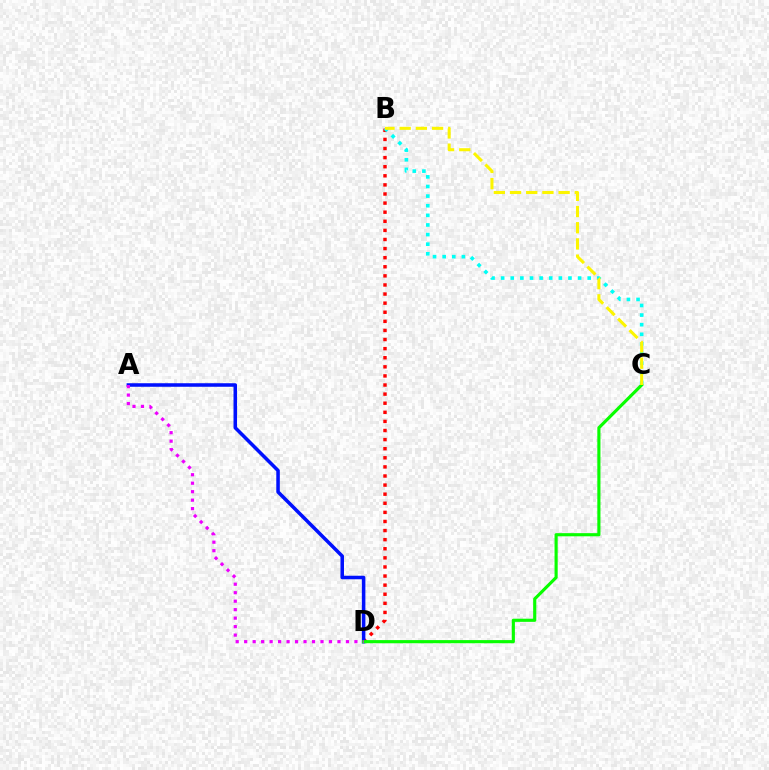{('B', 'D'): [{'color': '#ff0000', 'line_style': 'dotted', 'thickness': 2.47}], ('B', 'C'): [{'color': '#00fff6', 'line_style': 'dotted', 'thickness': 2.61}, {'color': '#fcf500', 'line_style': 'dashed', 'thickness': 2.2}], ('A', 'D'): [{'color': '#0010ff', 'line_style': 'solid', 'thickness': 2.54}, {'color': '#ee00ff', 'line_style': 'dotted', 'thickness': 2.3}], ('C', 'D'): [{'color': '#08ff00', 'line_style': 'solid', 'thickness': 2.26}]}